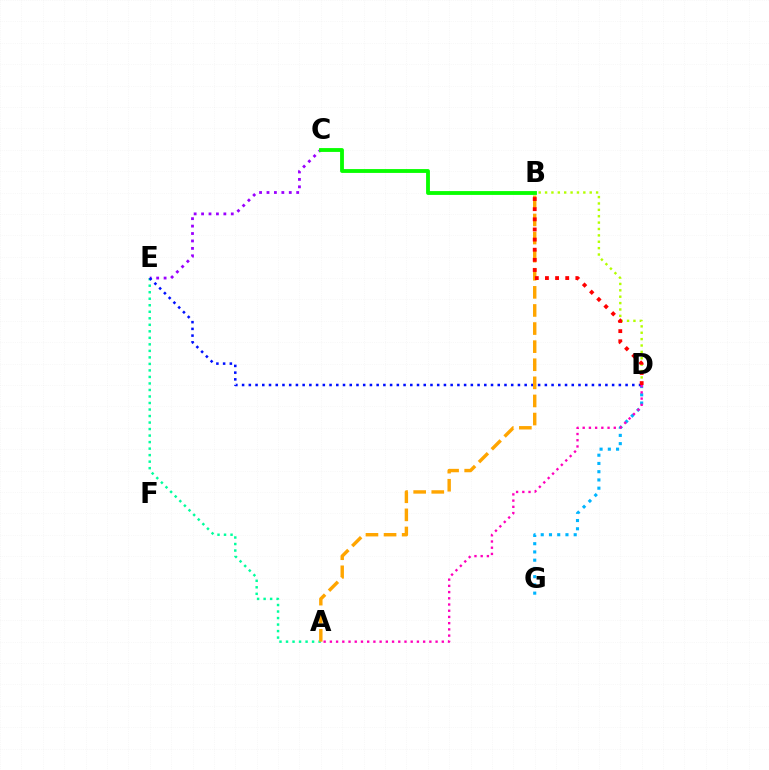{('D', 'G'): [{'color': '#00b5ff', 'line_style': 'dotted', 'thickness': 2.24}], ('A', 'E'): [{'color': '#00ff9d', 'line_style': 'dotted', 'thickness': 1.77}], ('B', 'D'): [{'color': '#b3ff00', 'line_style': 'dotted', 'thickness': 1.73}, {'color': '#ff0000', 'line_style': 'dotted', 'thickness': 2.75}], ('C', 'E'): [{'color': '#9b00ff', 'line_style': 'dotted', 'thickness': 2.02}], ('D', 'E'): [{'color': '#0010ff', 'line_style': 'dotted', 'thickness': 1.83}], ('A', 'B'): [{'color': '#ffa500', 'line_style': 'dashed', 'thickness': 2.46}], ('B', 'C'): [{'color': '#08ff00', 'line_style': 'solid', 'thickness': 2.76}], ('A', 'D'): [{'color': '#ff00bd', 'line_style': 'dotted', 'thickness': 1.69}]}